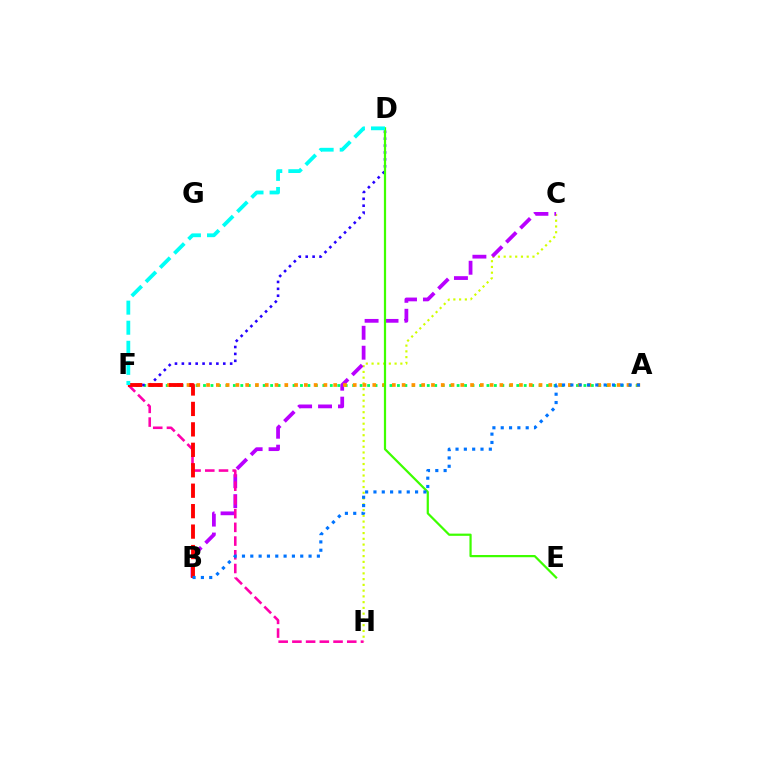{('C', 'H'): [{'color': '#d1ff00', 'line_style': 'dotted', 'thickness': 1.56}], ('A', 'F'): [{'color': '#00ff5c', 'line_style': 'dotted', 'thickness': 2.03}, {'color': '#ff9400', 'line_style': 'dotted', 'thickness': 2.66}], ('B', 'C'): [{'color': '#b900ff', 'line_style': 'dashed', 'thickness': 2.71}], ('D', 'F'): [{'color': '#2500ff', 'line_style': 'dotted', 'thickness': 1.87}, {'color': '#00fff6', 'line_style': 'dashed', 'thickness': 2.73}], ('F', 'H'): [{'color': '#ff00ac', 'line_style': 'dashed', 'thickness': 1.86}], ('B', 'F'): [{'color': '#ff0000', 'line_style': 'dashed', 'thickness': 2.78}], ('D', 'E'): [{'color': '#3dff00', 'line_style': 'solid', 'thickness': 1.6}], ('A', 'B'): [{'color': '#0074ff', 'line_style': 'dotted', 'thickness': 2.26}]}